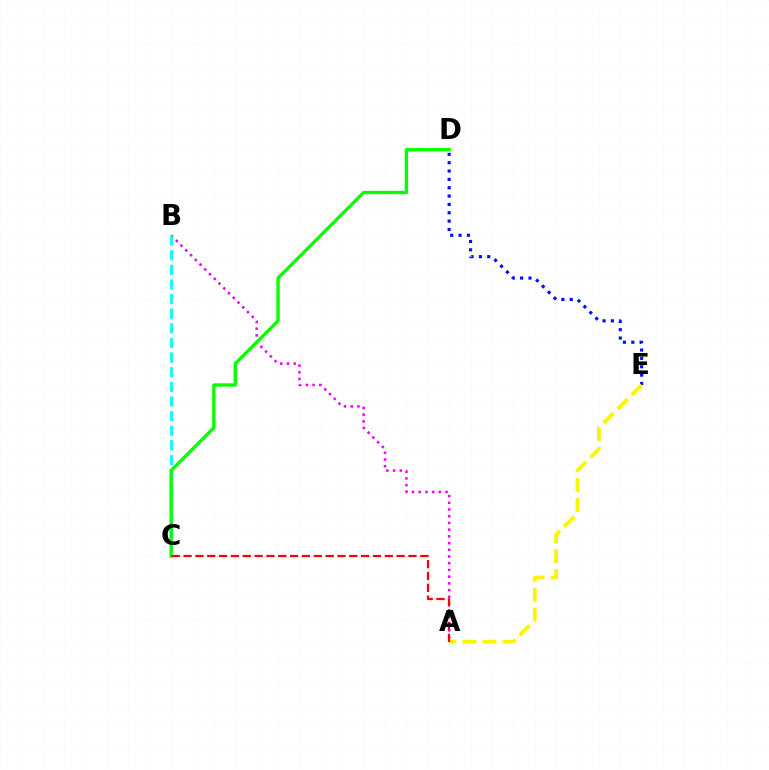{('D', 'E'): [{'color': '#0010ff', 'line_style': 'dotted', 'thickness': 2.27}], ('A', 'B'): [{'color': '#ee00ff', 'line_style': 'dotted', 'thickness': 1.82}], ('A', 'E'): [{'color': '#fcf500', 'line_style': 'dashed', 'thickness': 2.71}], ('B', 'C'): [{'color': '#00fff6', 'line_style': 'dashed', 'thickness': 1.99}], ('C', 'D'): [{'color': '#08ff00', 'line_style': 'solid', 'thickness': 2.41}], ('A', 'C'): [{'color': '#ff0000', 'line_style': 'dashed', 'thickness': 1.61}]}